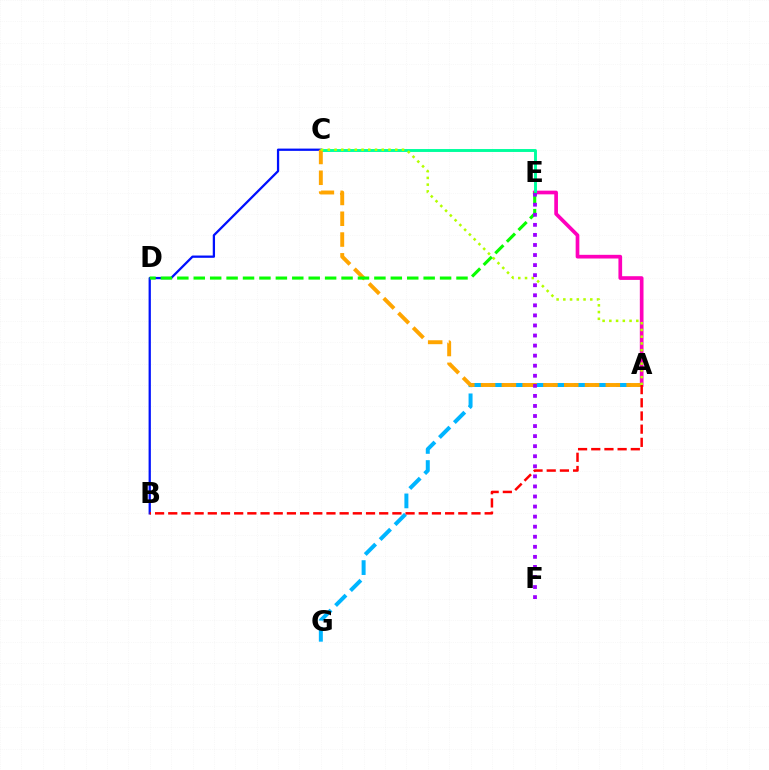{('A', 'E'): [{'color': '#ff00bd', 'line_style': 'solid', 'thickness': 2.65}], ('A', 'G'): [{'color': '#00b5ff', 'line_style': 'dashed', 'thickness': 2.87}], ('B', 'C'): [{'color': '#0010ff', 'line_style': 'solid', 'thickness': 1.64}], ('C', 'E'): [{'color': '#00ff9d', 'line_style': 'solid', 'thickness': 2.1}], ('A', 'C'): [{'color': '#ffa500', 'line_style': 'dashed', 'thickness': 2.82}, {'color': '#b3ff00', 'line_style': 'dotted', 'thickness': 1.83}], ('D', 'E'): [{'color': '#08ff00', 'line_style': 'dashed', 'thickness': 2.23}], ('A', 'B'): [{'color': '#ff0000', 'line_style': 'dashed', 'thickness': 1.79}], ('E', 'F'): [{'color': '#9b00ff', 'line_style': 'dotted', 'thickness': 2.73}]}